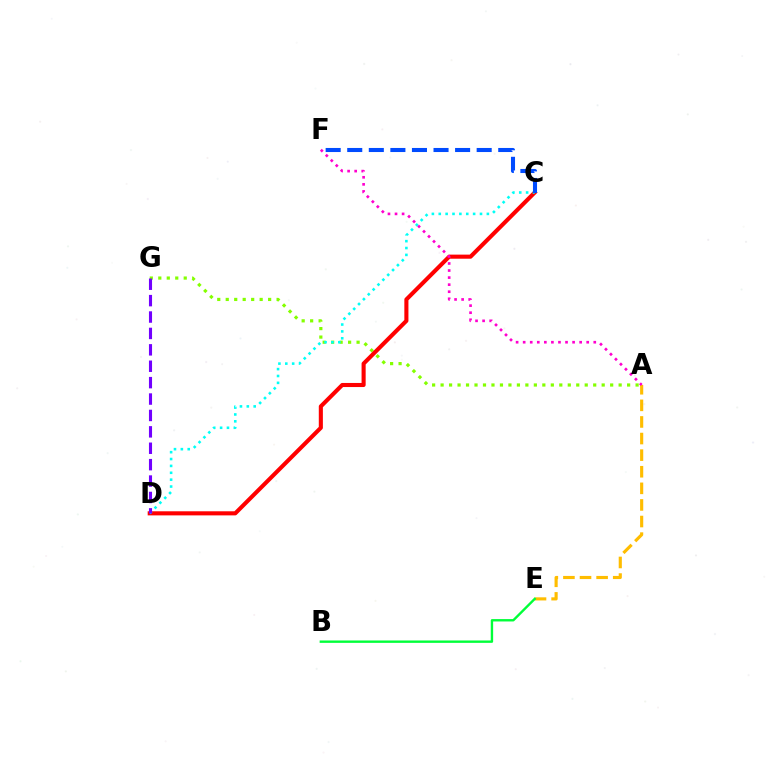{('A', 'E'): [{'color': '#ffbd00', 'line_style': 'dashed', 'thickness': 2.25}], ('A', 'G'): [{'color': '#84ff00', 'line_style': 'dotted', 'thickness': 2.3}], ('C', 'D'): [{'color': '#ff0000', 'line_style': 'solid', 'thickness': 2.94}, {'color': '#00fff6', 'line_style': 'dotted', 'thickness': 1.87}], ('C', 'F'): [{'color': '#004bff', 'line_style': 'dashed', 'thickness': 2.93}], ('B', 'E'): [{'color': '#00ff39', 'line_style': 'solid', 'thickness': 1.72}], ('A', 'F'): [{'color': '#ff00cf', 'line_style': 'dotted', 'thickness': 1.92}], ('D', 'G'): [{'color': '#7200ff', 'line_style': 'dashed', 'thickness': 2.23}]}